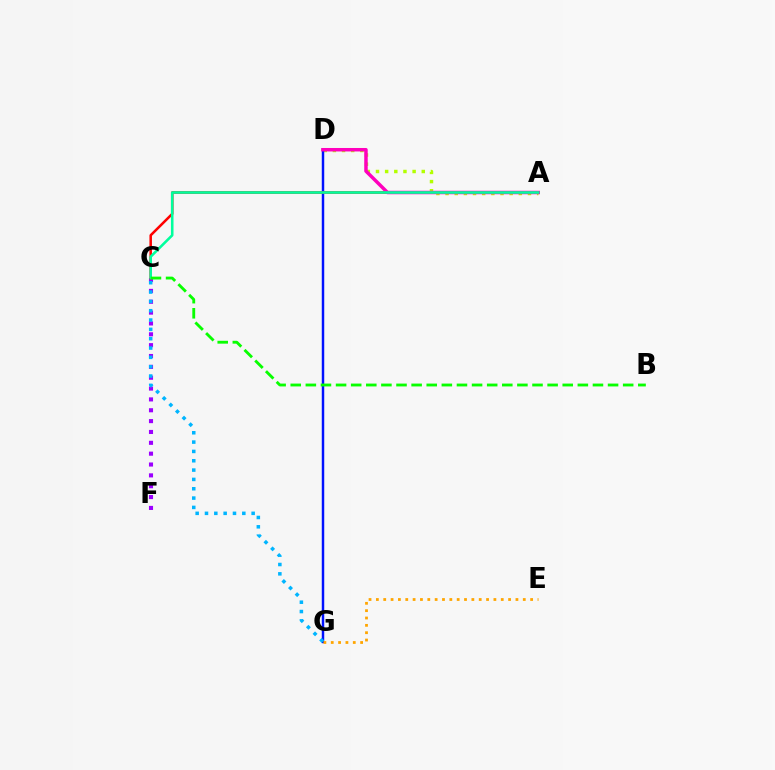{('C', 'F'): [{'color': '#9b00ff', 'line_style': 'dotted', 'thickness': 2.95}], ('A', 'D'): [{'color': '#b3ff00', 'line_style': 'dotted', 'thickness': 2.49}, {'color': '#ff00bd', 'line_style': 'solid', 'thickness': 2.5}], ('D', 'G'): [{'color': '#0010ff', 'line_style': 'solid', 'thickness': 1.77}], ('C', 'G'): [{'color': '#00b5ff', 'line_style': 'dotted', 'thickness': 2.54}], ('E', 'G'): [{'color': '#ffa500', 'line_style': 'dotted', 'thickness': 2.0}], ('A', 'C'): [{'color': '#ff0000', 'line_style': 'solid', 'thickness': 1.82}, {'color': '#00ff9d', 'line_style': 'solid', 'thickness': 1.85}], ('B', 'C'): [{'color': '#08ff00', 'line_style': 'dashed', 'thickness': 2.05}]}